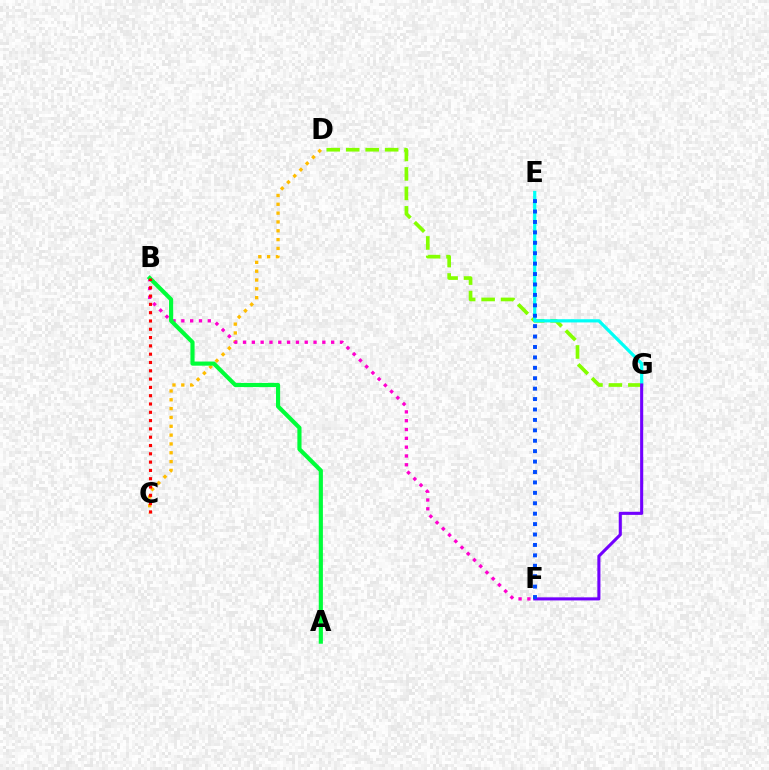{('C', 'D'): [{'color': '#ffbd00', 'line_style': 'dotted', 'thickness': 2.4}], ('B', 'F'): [{'color': '#ff00cf', 'line_style': 'dotted', 'thickness': 2.4}], ('D', 'G'): [{'color': '#84ff00', 'line_style': 'dashed', 'thickness': 2.65}], ('E', 'G'): [{'color': '#00fff6', 'line_style': 'solid', 'thickness': 2.32}], ('A', 'B'): [{'color': '#00ff39', 'line_style': 'solid', 'thickness': 2.98}], ('F', 'G'): [{'color': '#7200ff', 'line_style': 'solid', 'thickness': 2.22}], ('B', 'C'): [{'color': '#ff0000', 'line_style': 'dotted', 'thickness': 2.26}], ('E', 'F'): [{'color': '#004bff', 'line_style': 'dotted', 'thickness': 2.83}]}